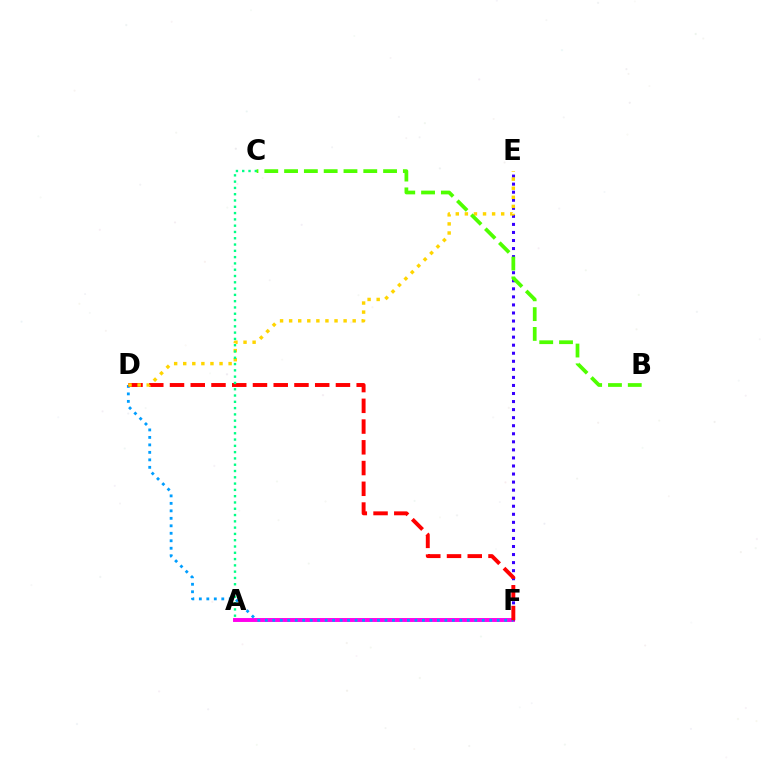{('A', 'F'): [{'color': '#ff00ed', 'line_style': 'solid', 'thickness': 2.82}], ('E', 'F'): [{'color': '#3700ff', 'line_style': 'dotted', 'thickness': 2.19}], ('D', 'F'): [{'color': '#009eff', 'line_style': 'dotted', 'thickness': 2.03}, {'color': '#ff0000', 'line_style': 'dashed', 'thickness': 2.82}], ('D', 'E'): [{'color': '#ffd500', 'line_style': 'dotted', 'thickness': 2.47}], ('A', 'C'): [{'color': '#00ff86', 'line_style': 'dotted', 'thickness': 1.71}], ('B', 'C'): [{'color': '#4fff00', 'line_style': 'dashed', 'thickness': 2.69}]}